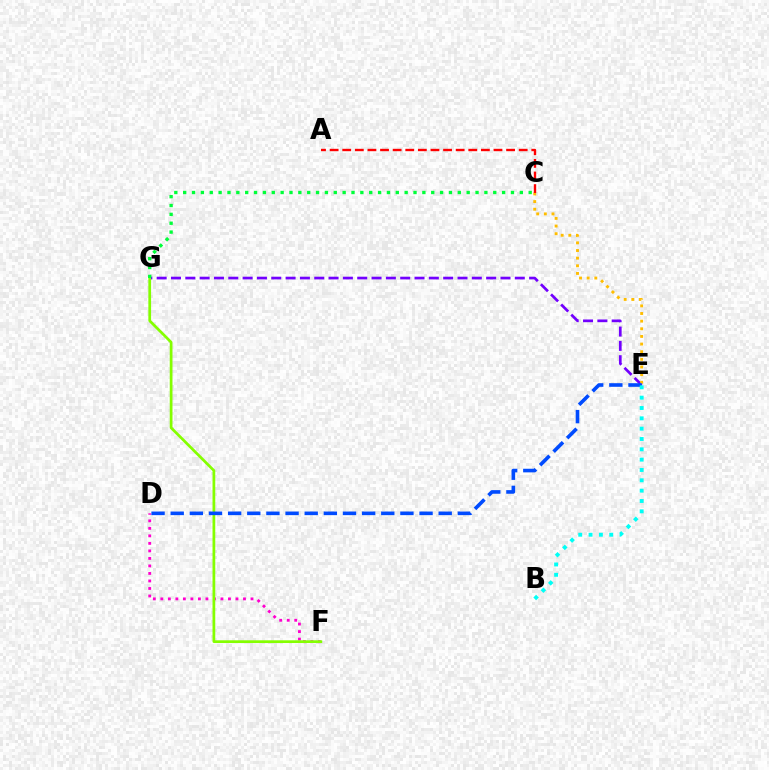{('E', 'G'): [{'color': '#7200ff', 'line_style': 'dashed', 'thickness': 1.95}], ('D', 'F'): [{'color': '#ff00cf', 'line_style': 'dotted', 'thickness': 2.04}], ('C', 'E'): [{'color': '#ffbd00', 'line_style': 'dotted', 'thickness': 2.08}], ('F', 'G'): [{'color': '#84ff00', 'line_style': 'solid', 'thickness': 1.97}], ('D', 'E'): [{'color': '#004bff', 'line_style': 'dashed', 'thickness': 2.6}], ('B', 'E'): [{'color': '#00fff6', 'line_style': 'dotted', 'thickness': 2.81}], ('A', 'C'): [{'color': '#ff0000', 'line_style': 'dashed', 'thickness': 1.71}], ('C', 'G'): [{'color': '#00ff39', 'line_style': 'dotted', 'thickness': 2.41}]}